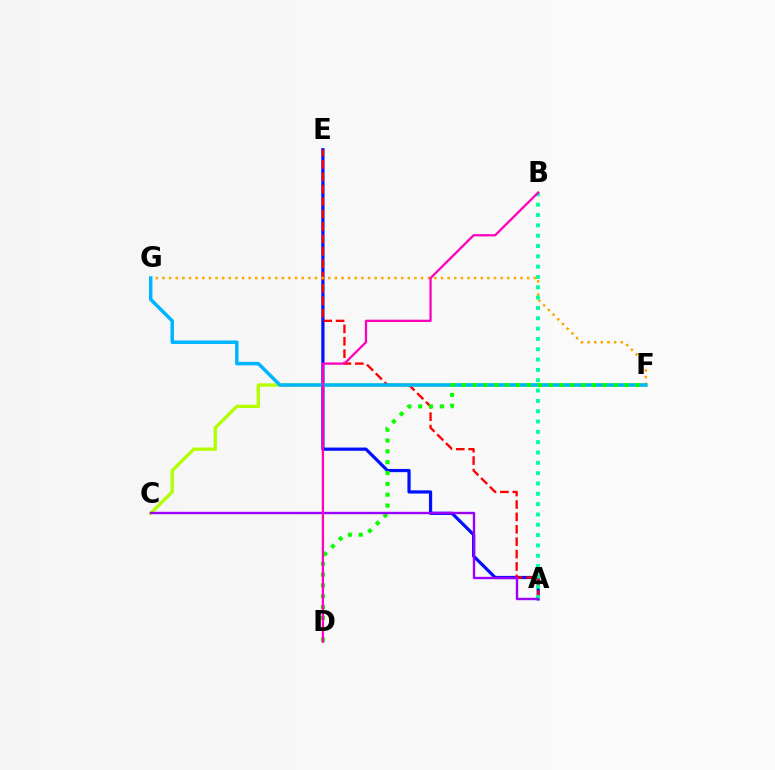{('A', 'E'): [{'color': '#0010ff', 'line_style': 'solid', 'thickness': 2.31}, {'color': '#ff0000', 'line_style': 'dashed', 'thickness': 1.68}], ('C', 'F'): [{'color': '#b3ff00', 'line_style': 'solid', 'thickness': 2.38}], ('F', 'G'): [{'color': '#ffa500', 'line_style': 'dotted', 'thickness': 1.8}, {'color': '#00b5ff', 'line_style': 'solid', 'thickness': 2.53}], ('A', 'B'): [{'color': '#00ff9d', 'line_style': 'dotted', 'thickness': 2.81}], ('D', 'F'): [{'color': '#08ff00', 'line_style': 'dotted', 'thickness': 2.95}], ('A', 'C'): [{'color': '#9b00ff', 'line_style': 'solid', 'thickness': 1.72}], ('B', 'D'): [{'color': '#ff00bd', 'line_style': 'solid', 'thickness': 1.64}]}